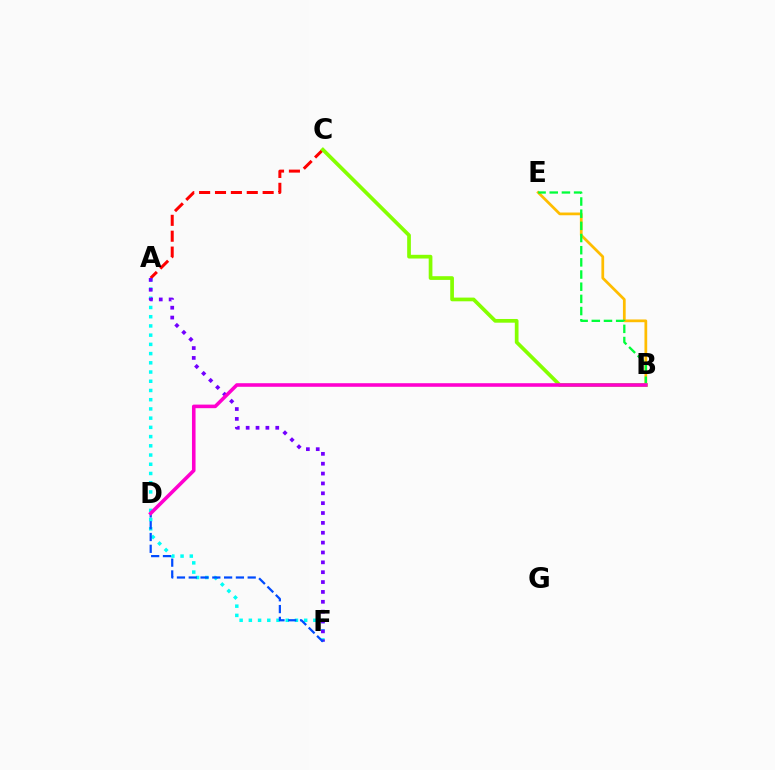{('A', 'F'): [{'color': '#00fff6', 'line_style': 'dotted', 'thickness': 2.51}, {'color': '#7200ff', 'line_style': 'dotted', 'thickness': 2.68}], ('B', 'E'): [{'color': '#ffbd00', 'line_style': 'solid', 'thickness': 1.97}, {'color': '#00ff39', 'line_style': 'dashed', 'thickness': 1.65}], ('A', 'C'): [{'color': '#ff0000', 'line_style': 'dashed', 'thickness': 2.16}], ('B', 'C'): [{'color': '#84ff00', 'line_style': 'solid', 'thickness': 2.67}], ('D', 'F'): [{'color': '#004bff', 'line_style': 'dashed', 'thickness': 1.6}], ('B', 'D'): [{'color': '#ff00cf', 'line_style': 'solid', 'thickness': 2.57}]}